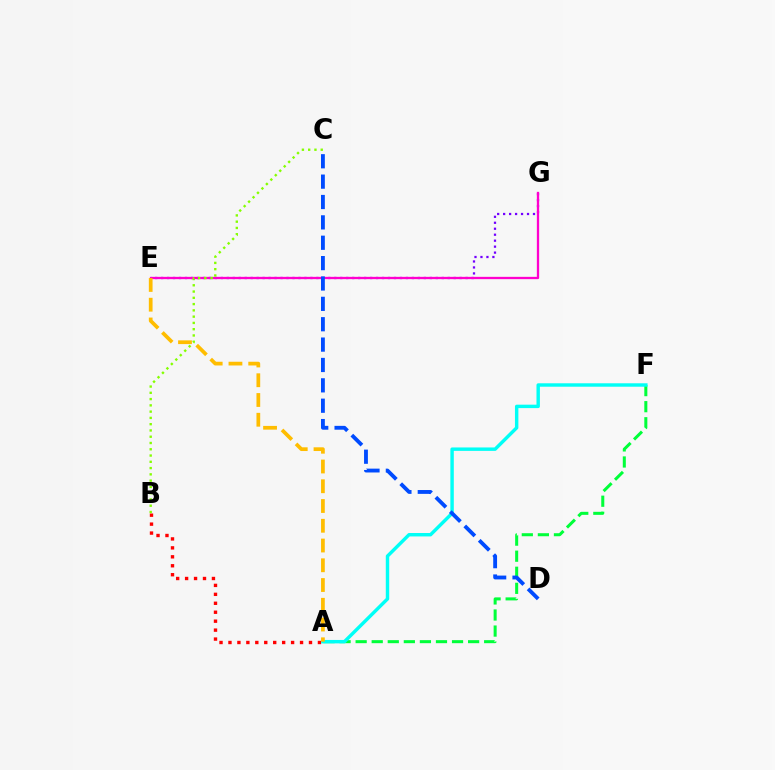{('A', 'F'): [{'color': '#00ff39', 'line_style': 'dashed', 'thickness': 2.18}, {'color': '#00fff6', 'line_style': 'solid', 'thickness': 2.47}], ('E', 'G'): [{'color': '#7200ff', 'line_style': 'dotted', 'thickness': 1.62}, {'color': '#ff00cf', 'line_style': 'solid', 'thickness': 1.66}], ('A', 'B'): [{'color': '#ff0000', 'line_style': 'dotted', 'thickness': 2.43}], ('C', 'D'): [{'color': '#004bff', 'line_style': 'dashed', 'thickness': 2.77}], ('B', 'C'): [{'color': '#84ff00', 'line_style': 'dotted', 'thickness': 1.7}], ('A', 'E'): [{'color': '#ffbd00', 'line_style': 'dashed', 'thickness': 2.68}]}